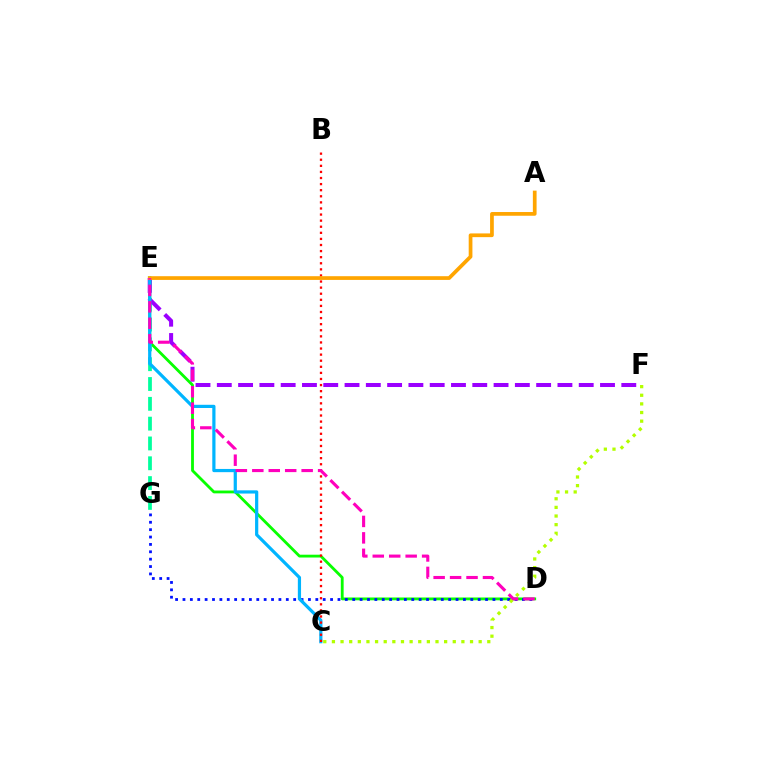{('D', 'E'): [{'color': '#08ff00', 'line_style': 'solid', 'thickness': 2.03}, {'color': '#ff00bd', 'line_style': 'dashed', 'thickness': 2.23}], ('E', 'G'): [{'color': '#00ff9d', 'line_style': 'dashed', 'thickness': 2.69}], ('D', 'G'): [{'color': '#0010ff', 'line_style': 'dotted', 'thickness': 2.01}], ('C', 'F'): [{'color': '#b3ff00', 'line_style': 'dotted', 'thickness': 2.35}], ('E', 'F'): [{'color': '#9b00ff', 'line_style': 'dashed', 'thickness': 2.89}], ('C', 'E'): [{'color': '#00b5ff', 'line_style': 'solid', 'thickness': 2.31}], ('B', 'C'): [{'color': '#ff0000', 'line_style': 'dotted', 'thickness': 1.65}], ('A', 'E'): [{'color': '#ffa500', 'line_style': 'solid', 'thickness': 2.68}]}